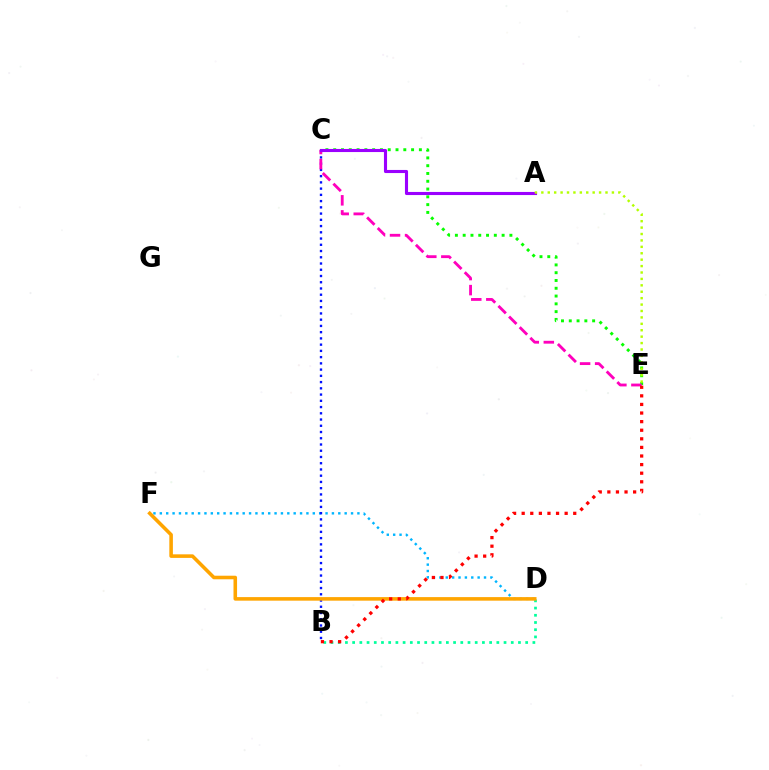{('D', 'F'): [{'color': '#00b5ff', 'line_style': 'dotted', 'thickness': 1.73}, {'color': '#ffa500', 'line_style': 'solid', 'thickness': 2.57}], ('C', 'E'): [{'color': '#08ff00', 'line_style': 'dotted', 'thickness': 2.12}, {'color': '#ff00bd', 'line_style': 'dashed', 'thickness': 2.04}], ('B', 'D'): [{'color': '#00ff9d', 'line_style': 'dotted', 'thickness': 1.96}], ('B', 'C'): [{'color': '#0010ff', 'line_style': 'dotted', 'thickness': 1.7}], ('A', 'C'): [{'color': '#9b00ff', 'line_style': 'solid', 'thickness': 2.23}], ('A', 'E'): [{'color': '#b3ff00', 'line_style': 'dotted', 'thickness': 1.74}], ('B', 'E'): [{'color': '#ff0000', 'line_style': 'dotted', 'thickness': 2.33}]}